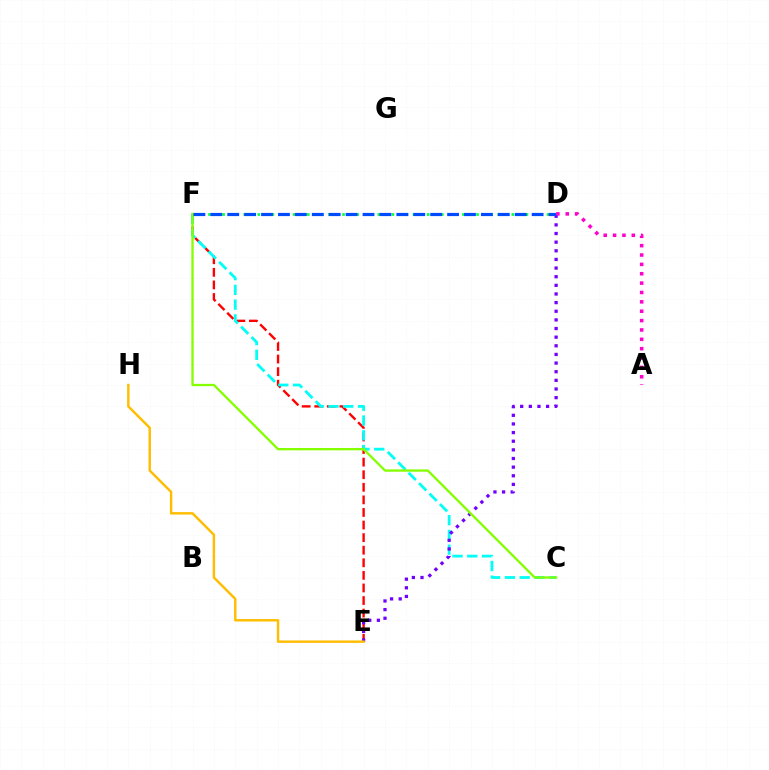{('E', 'F'): [{'color': '#ff0000', 'line_style': 'dashed', 'thickness': 1.71}], ('C', 'F'): [{'color': '#00fff6', 'line_style': 'dashed', 'thickness': 2.01}, {'color': '#84ff00', 'line_style': 'solid', 'thickness': 1.66}], ('D', 'F'): [{'color': '#00ff39', 'line_style': 'dotted', 'thickness': 1.92}, {'color': '#004bff', 'line_style': 'dashed', 'thickness': 2.3}], ('D', 'E'): [{'color': '#7200ff', 'line_style': 'dotted', 'thickness': 2.35}], ('A', 'D'): [{'color': '#ff00cf', 'line_style': 'dotted', 'thickness': 2.54}], ('E', 'H'): [{'color': '#ffbd00', 'line_style': 'solid', 'thickness': 1.75}]}